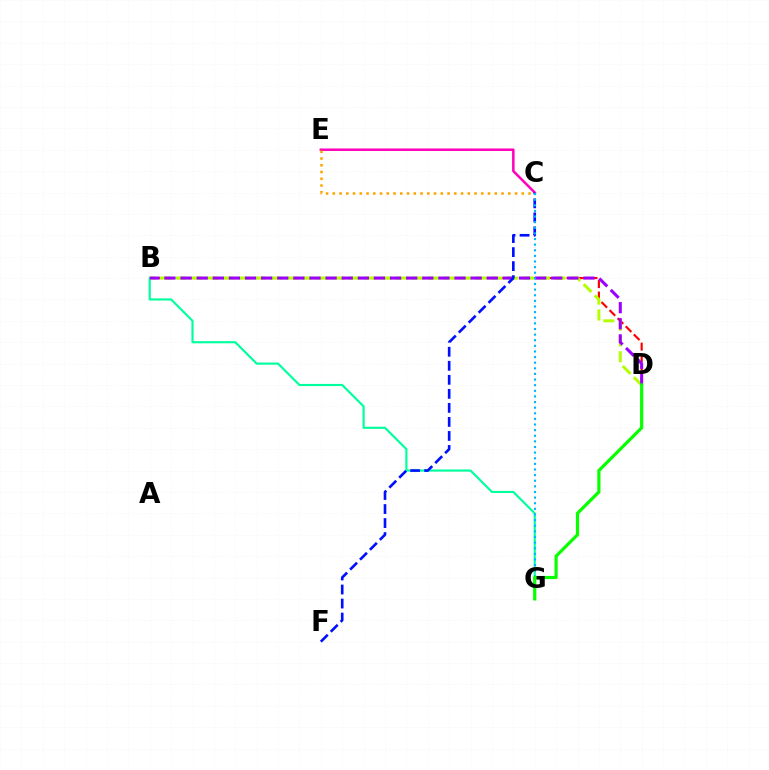{('B', 'D'): [{'color': '#ff0000', 'line_style': 'dashed', 'thickness': 1.56}, {'color': '#b3ff00', 'line_style': 'dashed', 'thickness': 2.15}, {'color': '#9b00ff', 'line_style': 'dashed', 'thickness': 2.19}], ('B', 'G'): [{'color': '#00ff9d', 'line_style': 'solid', 'thickness': 1.55}], ('C', 'E'): [{'color': '#ff00bd', 'line_style': 'solid', 'thickness': 1.8}, {'color': '#ffa500', 'line_style': 'dotted', 'thickness': 1.83}], ('C', 'F'): [{'color': '#0010ff', 'line_style': 'dashed', 'thickness': 1.91}], ('C', 'G'): [{'color': '#00b5ff', 'line_style': 'dotted', 'thickness': 1.53}], ('D', 'G'): [{'color': '#08ff00', 'line_style': 'solid', 'thickness': 2.3}]}